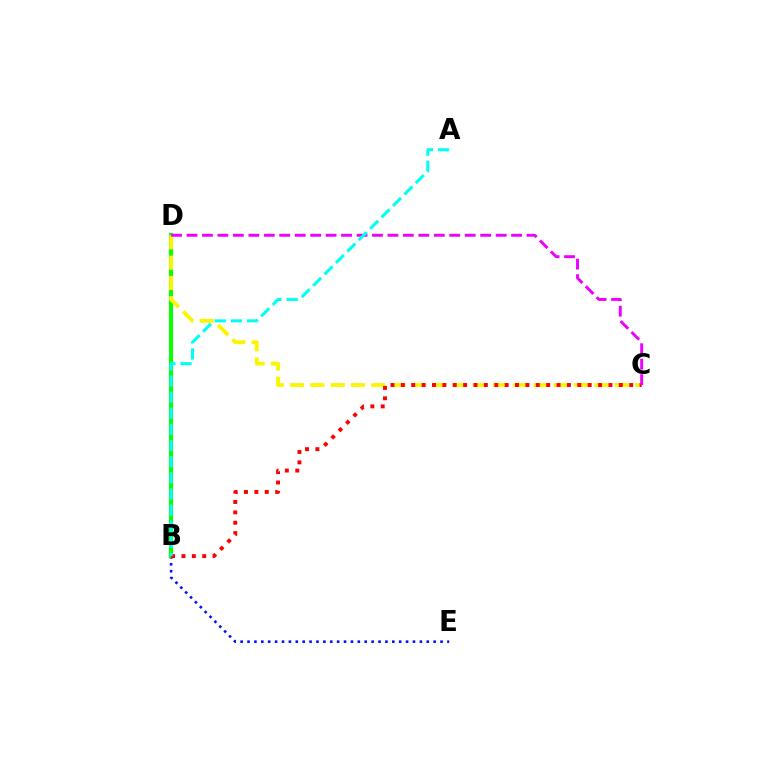{('B', 'E'): [{'color': '#0010ff', 'line_style': 'dotted', 'thickness': 1.87}], ('B', 'D'): [{'color': '#08ff00', 'line_style': 'solid', 'thickness': 2.94}], ('C', 'D'): [{'color': '#fcf500', 'line_style': 'dashed', 'thickness': 2.76}, {'color': '#ee00ff', 'line_style': 'dashed', 'thickness': 2.1}], ('B', 'C'): [{'color': '#ff0000', 'line_style': 'dotted', 'thickness': 2.82}], ('A', 'B'): [{'color': '#00fff6', 'line_style': 'dashed', 'thickness': 2.19}]}